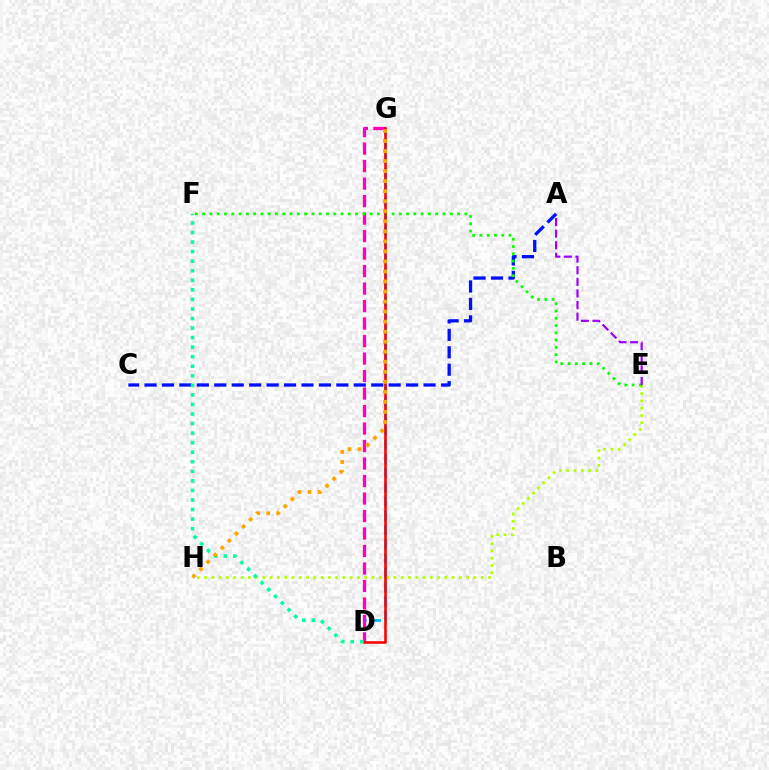{('D', 'G'): [{'color': '#00b5ff', 'line_style': 'dashed', 'thickness': 1.94}, {'color': '#ff00bd', 'line_style': 'dashed', 'thickness': 2.38}, {'color': '#ff0000', 'line_style': 'solid', 'thickness': 1.86}], ('A', 'C'): [{'color': '#0010ff', 'line_style': 'dashed', 'thickness': 2.37}], ('E', 'H'): [{'color': '#b3ff00', 'line_style': 'dotted', 'thickness': 1.98}], ('E', 'F'): [{'color': '#08ff00', 'line_style': 'dotted', 'thickness': 1.98}], ('D', 'F'): [{'color': '#00ff9d', 'line_style': 'dotted', 'thickness': 2.6}], ('A', 'E'): [{'color': '#9b00ff', 'line_style': 'dashed', 'thickness': 1.58}], ('G', 'H'): [{'color': '#ffa500', 'line_style': 'dotted', 'thickness': 2.73}]}